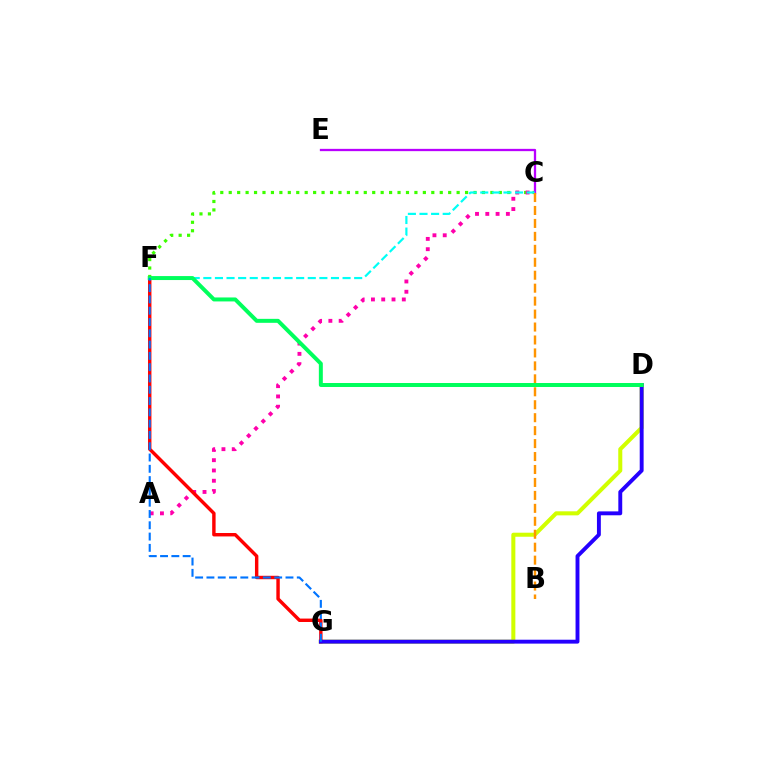{('C', 'F'): [{'color': '#3dff00', 'line_style': 'dotted', 'thickness': 2.29}, {'color': '#00fff6', 'line_style': 'dashed', 'thickness': 1.58}], ('C', 'E'): [{'color': '#b900ff', 'line_style': 'solid', 'thickness': 1.66}], ('D', 'G'): [{'color': '#d1ff00', 'line_style': 'solid', 'thickness': 2.91}, {'color': '#2500ff', 'line_style': 'solid', 'thickness': 2.81}], ('A', 'C'): [{'color': '#ff00ac', 'line_style': 'dotted', 'thickness': 2.79}], ('F', 'G'): [{'color': '#ff0000', 'line_style': 'solid', 'thickness': 2.46}, {'color': '#0074ff', 'line_style': 'dashed', 'thickness': 1.53}], ('B', 'C'): [{'color': '#ff9400', 'line_style': 'dashed', 'thickness': 1.76}], ('D', 'F'): [{'color': '#00ff5c', 'line_style': 'solid', 'thickness': 2.86}]}